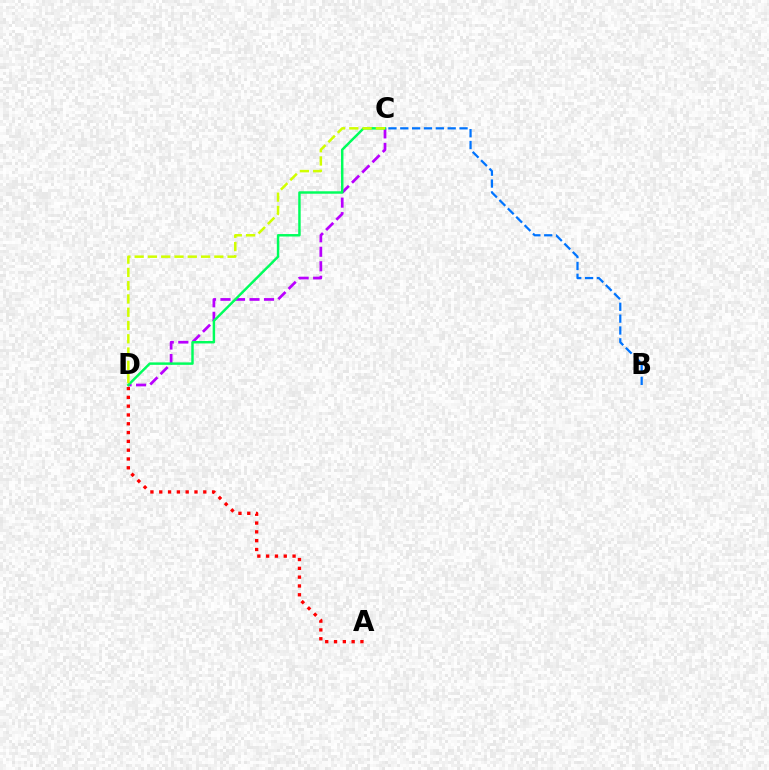{('C', 'D'): [{'color': '#b900ff', 'line_style': 'dashed', 'thickness': 1.97}, {'color': '#00ff5c', 'line_style': 'solid', 'thickness': 1.77}, {'color': '#d1ff00', 'line_style': 'dashed', 'thickness': 1.8}], ('A', 'D'): [{'color': '#ff0000', 'line_style': 'dotted', 'thickness': 2.39}], ('B', 'C'): [{'color': '#0074ff', 'line_style': 'dashed', 'thickness': 1.61}]}